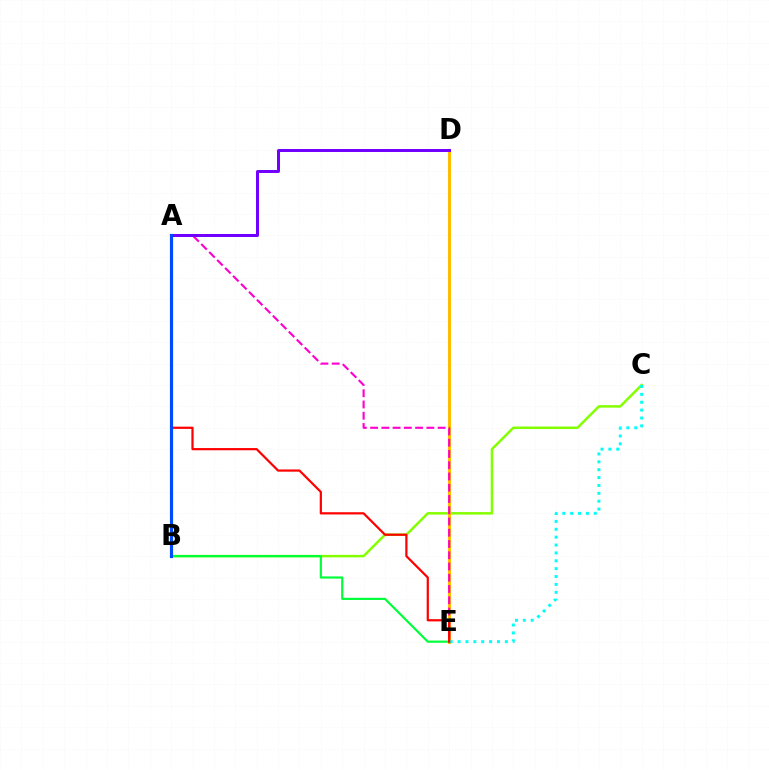{('B', 'C'): [{'color': '#84ff00', 'line_style': 'solid', 'thickness': 1.8}], ('D', 'E'): [{'color': '#ffbd00', 'line_style': 'solid', 'thickness': 2.18}], ('C', 'E'): [{'color': '#00fff6', 'line_style': 'dotted', 'thickness': 2.14}], ('A', 'E'): [{'color': '#ff00cf', 'line_style': 'dashed', 'thickness': 1.53}, {'color': '#ff0000', 'line_style': 'solid', 'thickness': 1.59}], ('B', 'E'): [{'color': '#00ff39', 'line_style': 'solid', 'thickness': 1.57}], ('A', 'D'): [{'color': '#7200ff', 'line_style': 'solid', 'thickness': 2.15}], ('A', 'B'): [{'color': '#004bff', 'line_style': 'solid', 'thickness': 2.28}]}